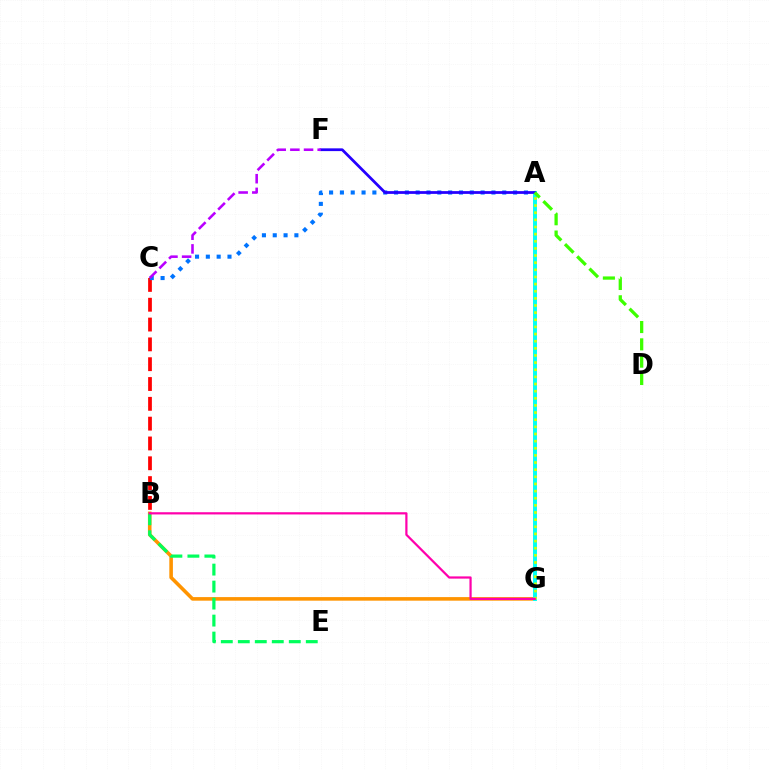{('B', 'G'): [{'color': '#ff9400', 'line_style': 'solid', 'thickness': 2.58}, {'color': '#ff00ac', 'line_style': 'solid', 'thickness': 1.6}], ('B', 'C'): [{'color': '#ff0000', 'line_style': 'dashed', 'thickness': 2.69}], ('A', 'G'): [{'color': '#00fff6', 'line_style': 'solid', 'thickness': 2.82}, {'color': '#d1ff00', 'line_style': 'dotted', 'thickness': 1.94}], ('A', 'C'): [{'color': '#0074ff', 'line_style': 'dotted', 'thickness': 2.94}], ('B', 'E'): [{'color': '#00ff5c', 'line_style': 'dashed', 'thickness': 2.31}], ('A', 'F'): [{'color': '#2500ff', 'line_style': 'solid', 'thickness': 1.99}], ('A', 'D'): [{'color': '#3dff00', 'line_style': 'dashed', 'thickness': 2.35}], ('C', 'F'): [{'color': '#b900ff', 'line_style': 'dashed', 'thickness': 1.86}]}